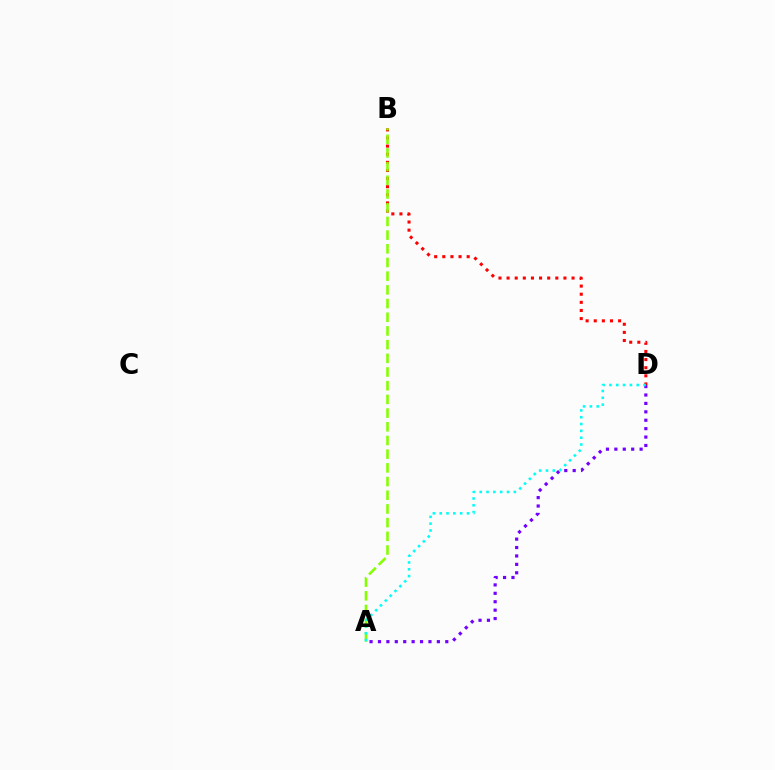{('B', 'D'): [{'color': '#ff0000', 'line_style': 'dotted', 'thickness': 2.21}], ('A', 'D'): [{'color': '#7200ff', 'line_style': 'dotted', 'thickness': 2.29}, {'color': '#00fff6', 'line_style': 'dotted', 'thickness': 1.85}], ('A', 'B'): [{'color': '#84ff00', 'line_style': 'dashed', 'thickness': 1.86}]}